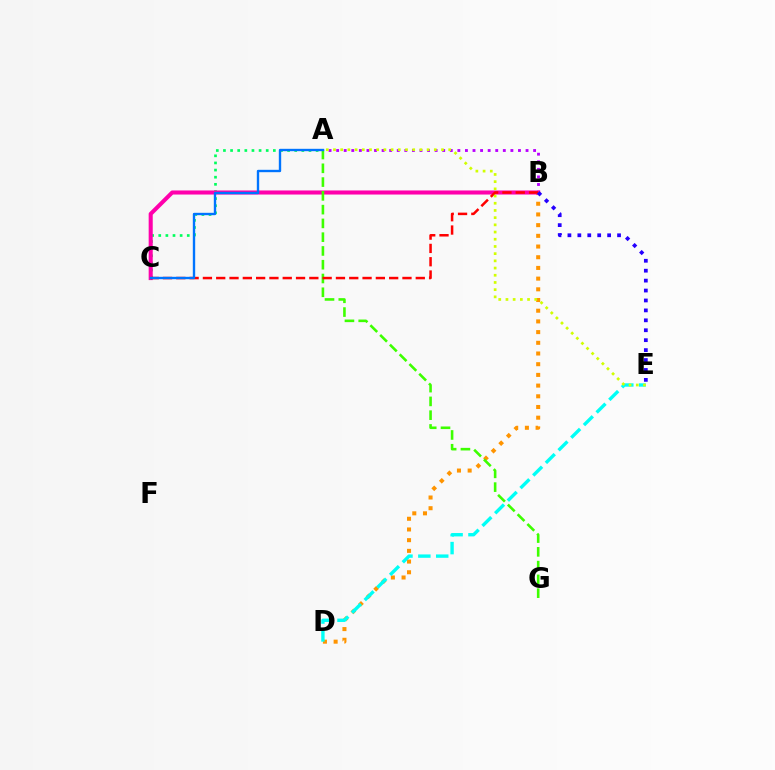{('B', 'D'): [{'color': '#ff9400', 'line_style': 'dotted', 'thickness': 2.91}], ('D', 'E'): [{'color': '#00fff6', 'line_style': 'dashed', 'thickness': 2.43}], ('A', 'B'): [{'color': '#b900ff', 'line_style': 'dotted', 'thickness': 2.06}], ('A', 'C'): [{'color': '#00ff5c', 'line_style': 'dotted', 'thickness': 1.94}, {'color': '#0074ff', 'line_style': 'solid', 'thickness': 1.71}], ('B', 'C'): [{'color': '#ff00ac', 'line_style': 'solid', 'thickness': 2.93}, {'color': '#ff0000', 'line_style': 'dashed', 'thickness': 1.81}], ('A', 'G'): [{'color': '#3dff00', 'line_style': 'dashed', 'thickness': 1.87}], ('A', 'E'): [{'color': '#d1ff00', 'line_style': 'dotted', 'thickness': 1.96}], ('B', 'E'): [{'color': '#2500ff', 'line_style': 'dotted', 'thickness': 2.7}]}